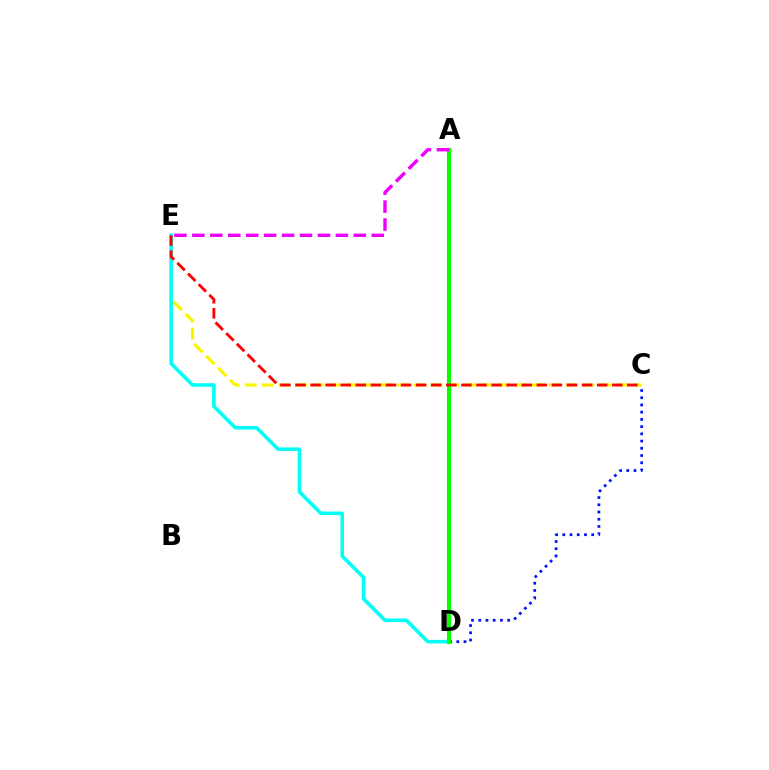{('C', 'E'): [{'color': '#fcf500', 'line_style': 'dashed', 'thickness': 2.29}, {'color': '#ff0000', 'line_style': 'dashed', 'thickness': 2.05}], ('C', 'D'): [{'color': '#0010ff', 'line_style': 'dotted', 'thickness': 1.96}], ('D', 'E'): [{'color': '#00fff6', 'line_style': 'solid', 'thickness': 2.57}], ('A', 'D'): [{'color': '#08ff00', 'line_style': 'solid', 'thickness': 2.99}], ('A', 'E'): [{'color': '#ee00ff', 'line_style': 'dashed', 'thickness': 2.44}]}